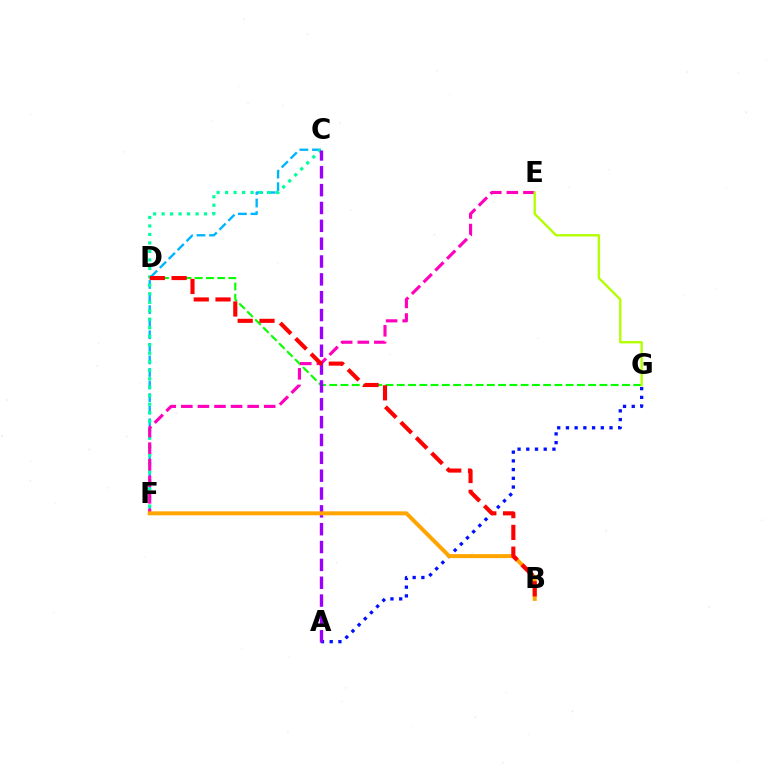{('D', 'G'): [{'color': '#08ff00', 'line_style': 'dashed', 'thickness': 1.53}], ('C', 'F'): [{'color': '#00b5ff', 'line_style': 'dashed', 'thickness': 1.71}, {'color': '#00ff9d', 'line_style': 'dotted', 'thickness': 2.31}], ('A', 'G'): [{'color': '#0010ff', 'line_style': 'dotted', 'thickness': 2.37}], ('E', 'F'): [{'color': '#ff00bd', 'line_style': 'dashed', 'thickness': 2.25}], ('E', 'G'): [{'color': '#b3ff00', 'line_style': 'solid', 'thickness': 1.7}], ('A', 'C'): [{'color': '#9b00ff', 'line_style': 'dashed', 'thickness': 2.42}], ('B', 'F'): [{'color': '#ffa500', 'line_style': 'solid', 'thickness': 2.87}], ('B', 'D'): [{'color': '#ff0000', 'line_style': 'dashed', 'thickness': 2.96}]}